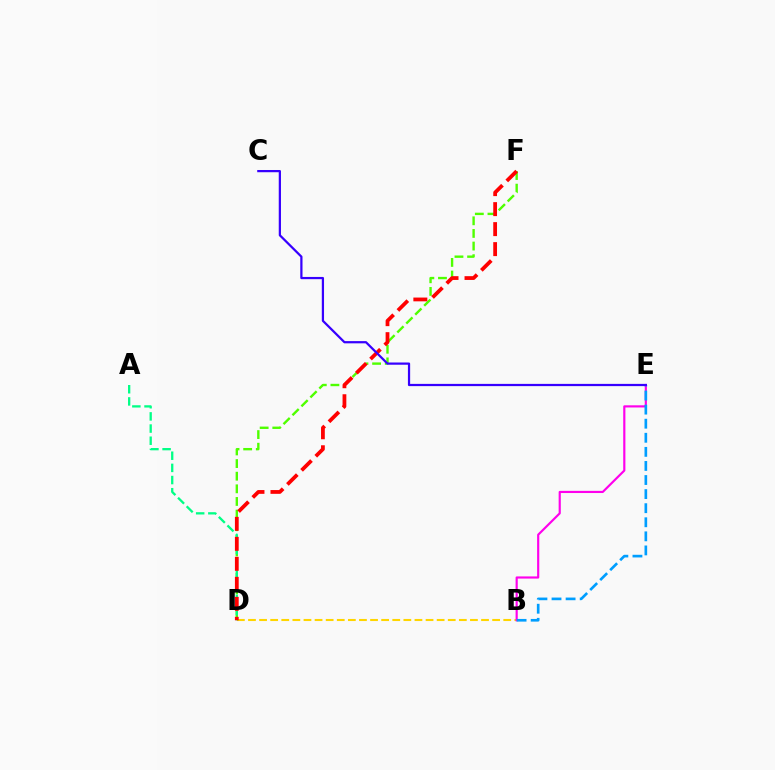{('B', 'D'): [{'color': '#ffd500', 'line_style': 'dashed', 'thickness': 1.51}], ('B', 'E'): [{'color': '#ff00ed', 'line_style': 'solid', 'thickness': 1.56}, {'color': '#009eff', 'line_style': 'dashed', 'thickness': 1.91}], ('D', 'F'): [{'color': '#4fff00', 'line_style': 'dashed', 'thickness': 1.72}, {'color': '#ff0000', 'line_style': 'dashed', 'thickness': 2.72}], ('A', 'D'): [{'color': '#00ff86', 'line_style': 'dashed', 'thickness': 1.65}], ('C', 'E'): [{'color': '#3700ff', 'line_style': 'solid', 'thickness': 1.61}]}